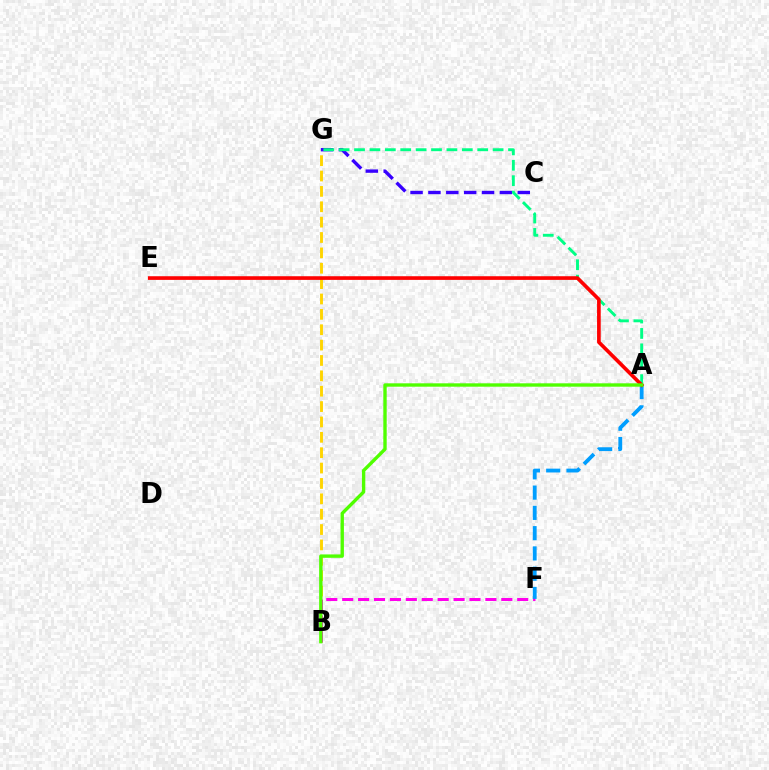{('B', 'G'): [{'color': '#ffd500', 'line_style': 'dashed', 'thickness': 2.09}], ('C', 'G'): [{'color': '#3700ff', 'line_style': 'dashed', 'thickness': 2.43}], ('B', 'F'): [{'color': '#ff00ed', 'line_style': 'dashed', 'thickness': 2.16}], ('A', 'F'): [{'color': '#009eff', 'line_style': 'dashed', 'thickness': 2.75}], ('A', 'G'): [{'color': '#00ff86', 'line_style': 'dashed', 'thickness': 2.09}], ('A', 'E'): [{'color': '#ff0000', 'line_style': 'solid', 'thickness': 2.64}], ('A', 'B'): [{'color': '#4fff00', 'line_style': 'solid', 'thickness': 2.43}]}